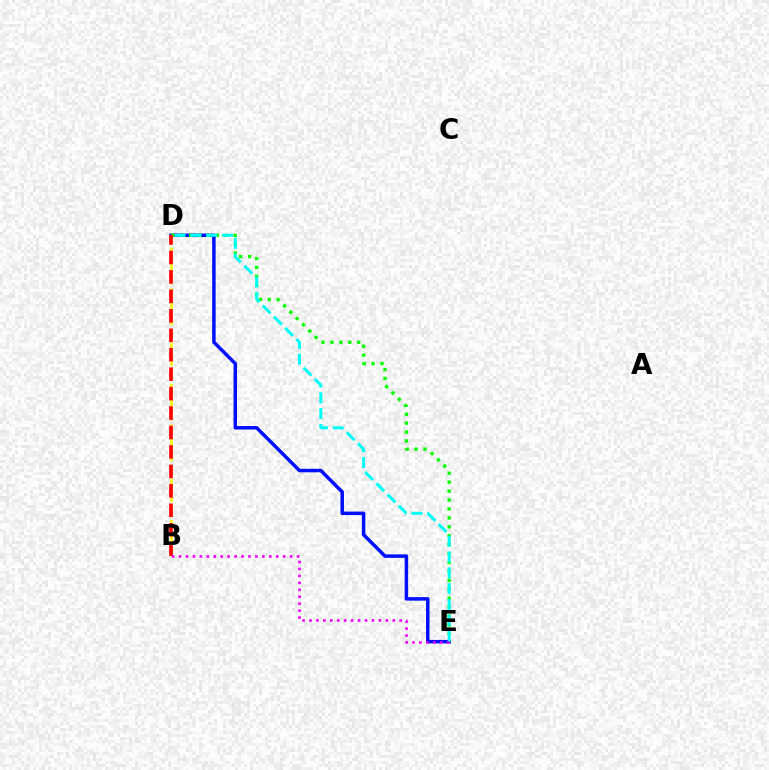{('D', 'E'): [{'color': '#0010ff', 'line_style': 'solid', 'thickness': 2.52}, {'color': '#08ff00', 'line_style': 'dotted', 'thickness': 2.43}, {'color': '#00fff6', 'line_style': 'dashed', 'thickness': 2.15}], ('B', 'D'): [{'color': '#fcf500', 'line_style': 'dashed', 'thickness': 1.85}, {'color': '#ff0000', 'line_style': 'dashed', 'thickness': 2.64}], ('B', 'E'): [{'color': '#ee00ff', 'line_style': 'dotted', 'thickness': 1.89}]}